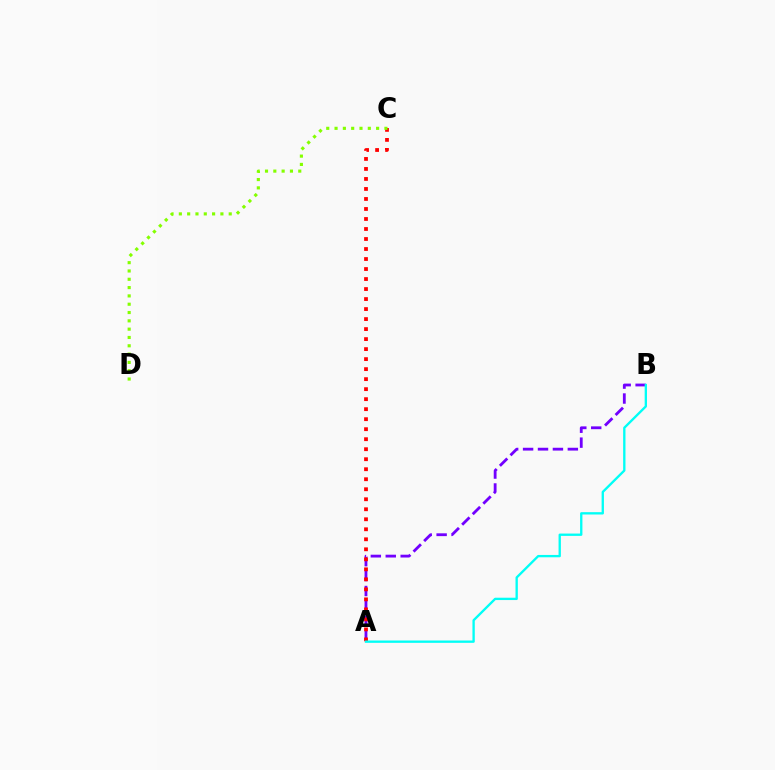{('A', 'B'): [{'color': '#7200ff', 'line_style': 'dashed', 'thickness': 2.03}, {'color': '#00fff6', 'line_style': 'solid', 'thickness': 1.68}], ('A', 'C'): [{'color': '#ff0000', 'line_style': 'dotted', 'thickness': 2.72}], ('C', 'D'): [{'color': '#84ff00', 'line_style': 'dotted', 'thickness': 2.26}]}